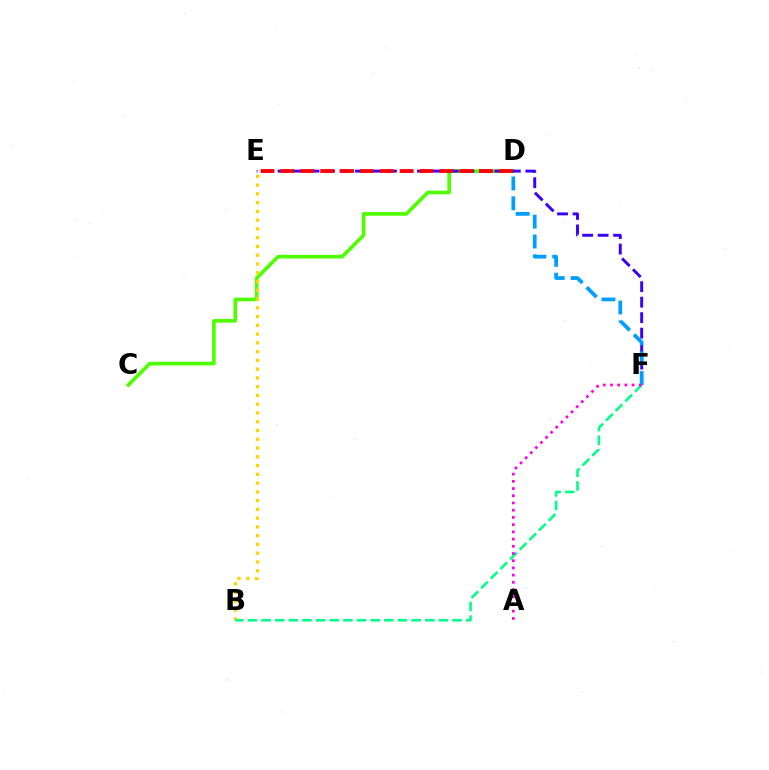{('C', 'D'): [{'color': '#4fff00', 'line_style': 'solid', 'thickness': 2.62}], ('B', 'E'): [{'color': '#ffd500', 'line_style': 'dotted', 'thickness': 2.38}], ('B', 'F'): [{'color': '#00ff86', 'line_style': 'dashed', 'thickness': 1.85}], ('E', 'F'): [{'color': '#3700ff', 'line_style': 'dashed', 'thickness': 2.1}], ('D', 'E'): [{'color': '#ff0000', 'line_style': 'dashed', 'thickness': 2.7}], ('D', 'F'): [{'color': '#009eff', 'line_style': 'dashed', 'thickness': 2.7}], ('A', 'F'): [{'color': '#ff00ed', 'line_style': 'dotted', 'thickness': 1.96}]}